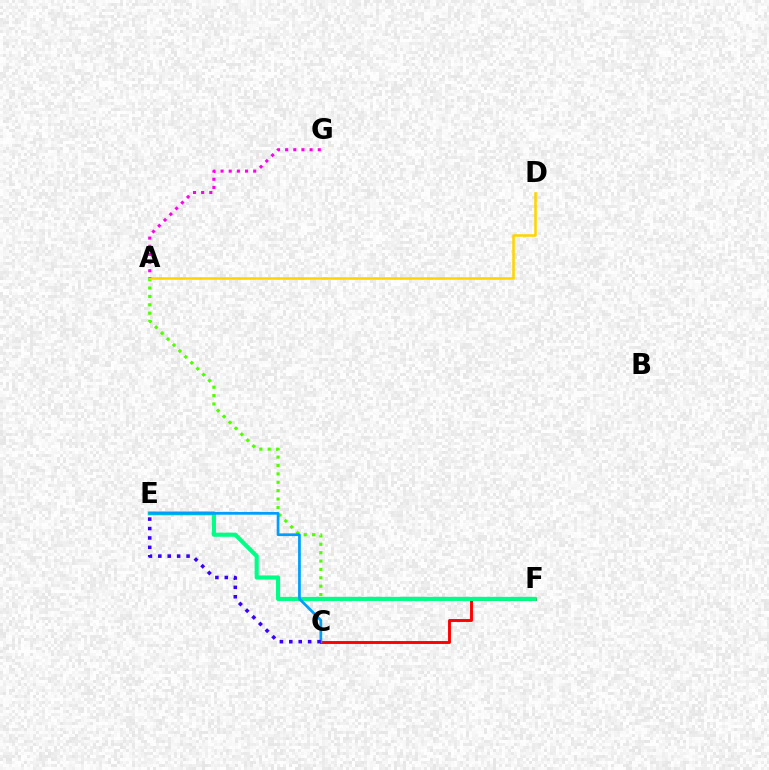{('C', 'F'): [{'color': '#ff0000', 'line_style': 'solid', 'thickness': 2.09}], ('A', 'F'): [{'color': '#4fff00', 'line_style': 'dotted', 'thickness': 2.28}], ('A', 'D'): [{'color': '#ffd500', 'line_style': 'solid', 'thickness': 1.84}], ('A', 'G'): [{'color': '#ff00ed', 'line_style': 'dotted', 'thickness': 2.22}], ('E', 'F'): [{'color': '#00ff86', 'line_style': 'solid', 'thickness': 2.98}], ('C', 'E'): [{'color': '#009eff', 'line_style': 'solid', 'thickness': 1.97}, {'color': '#3700ff', 'line_style': 'dotted', 'thickness': 2.56}]}